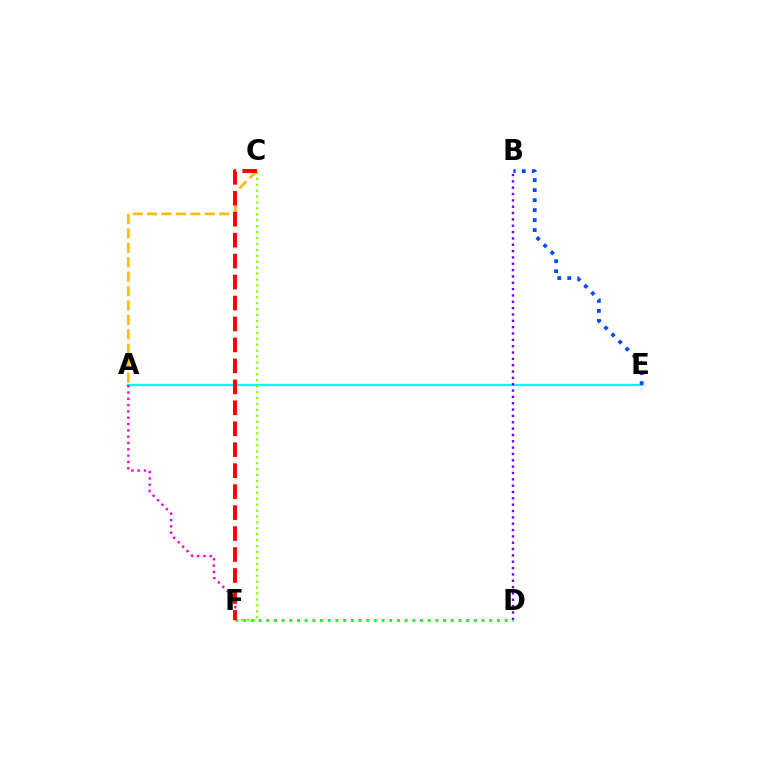{('A', 'E'): [{'color': '#00fff6', 'line_style': 'solid', 'thickness': 1.62}], ('D', 'F'): [{'color': '#00ff39', 'line_style': 'dotted', 'thickness': 2.09}], ('B', 'D'): [{'color': '#7200ff', 'line_style': 'dotted', 'thickness': 1.72}], ('A', 'C'): [{'color': '#ffbd00', 'line_style': 'dashed', 'thickness': 1.96}], ('C', 'F'): [{'color': '#84ff00', 'line_style': 'dotted', 'thickness': 1.61}, {'color': '#ff0000', 'line_style': 'dashed', 'thickness': 2.85}], ('B', 'E'): [{'color': '#004bff', 'line_style': 'dotted', 'thickness': 2.72}], ('A', 'F'): [{'color': '#ff00cf', 'line_style': 'dotted', 'thickness': 1.72}]}